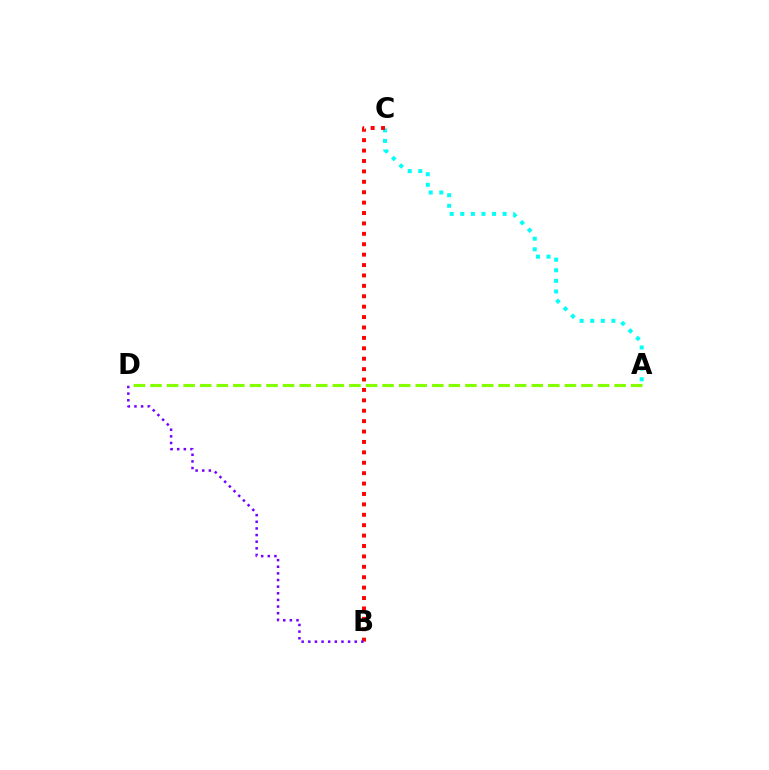{('A', 'C'): [{'color': '#00fff6', 'line_style': 'dotted', 'thickness': 2.88}], ('B', 'C'): [{'color': '#ff0000', 'line_style': 'dotted', 'thickness': 2.83}], ('B', 'D'): [{'color': '#7200ff', 'line_style': 'dotted', 'thickness': 1.8}], ('A', 'D'): [{'color': '#84ff00', 'line_style': 'dashed', 'thickness': 2.25}]}